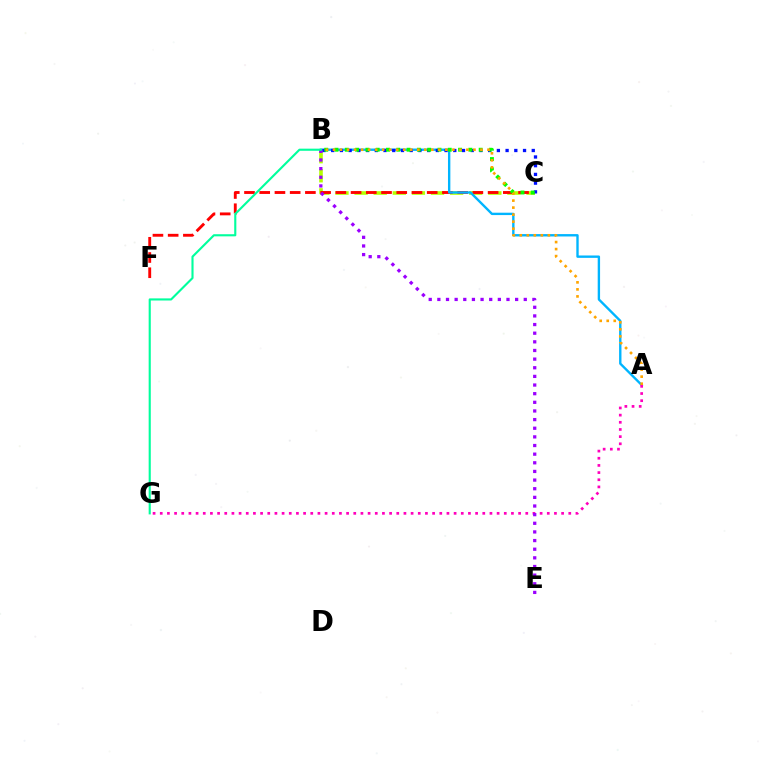{('B', 'C'): [{'color': '#b3ff00', 'line_style': 'dashed', 'thickness': 2.6}, {'color': '#0010ff', 'line_style': 'dotted', 'thickness': 2.37}, {'color': '#08ff00', 'line_style': 'dotted', 'thickness': 2.8}], ('C', 'F'): [{'color': '#ff0000', 'line_style': 'dashed', 'thickness': 2.07}], ('A', 'B'): [{'color': '#00b5ff', 'line_style': 'solid', 'thickness': 1.71}, {'color': '#ffa500', 'line_style': 'dotted', 'thickness': 1.91}], ('A', 'G'): [{'color': '#ff00bd', 'line_style': 'dotted', 'thickness': 1.95}], ('B', 'E'): [{'color': '#9b00ff', 'line_style': 'dotted', 'thickness': 2.35}], ('B', 'G'): [{'color': '#00ff9d', 'line_style': 'solid', 'thickness': 1.53}]}